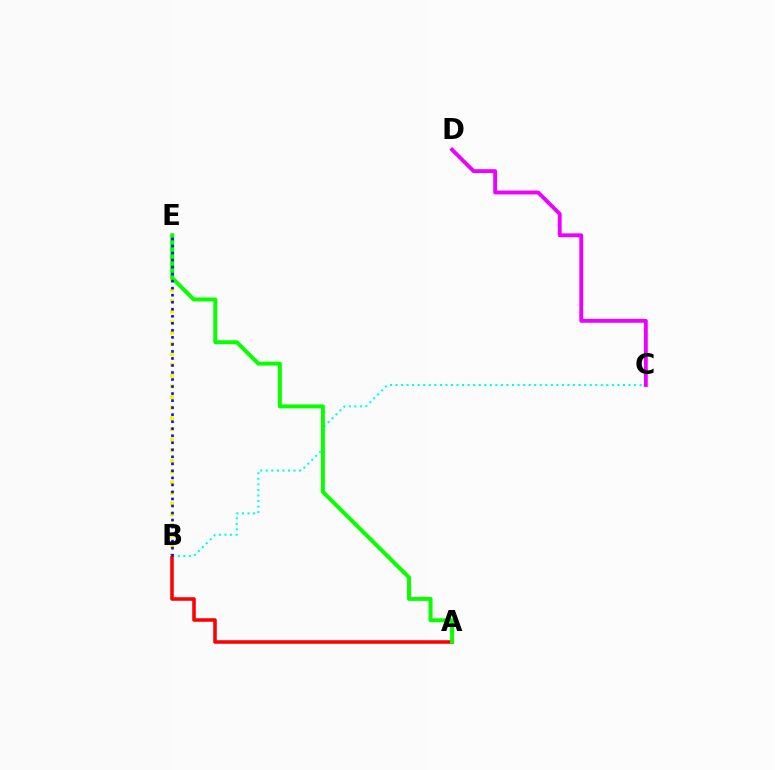{('B', 'C'): [{'color': '#00fff6', 'line_style': 'dotted', 'thickness': 1.51}], ('A', 'B'): [{'color': '#ff0000', 'line_style': 'solid', 'thickness': 2.55}], ('B', 'E'): [{'color': '#fcf500', 'line_style': 'dotted', 'thickness': 2.9}, {'color': '#0010ff', 'line_style': 'dotted', 'thickness': 1.91}], ('A', 'E'): [{'color': '#08ff00', 'line_style': 'solid', 'thickness': 2.86}], ('C', 'D'): [{'color': '#ee00ff', 'line_style': 'solid', 'thickness': 2.78}]}